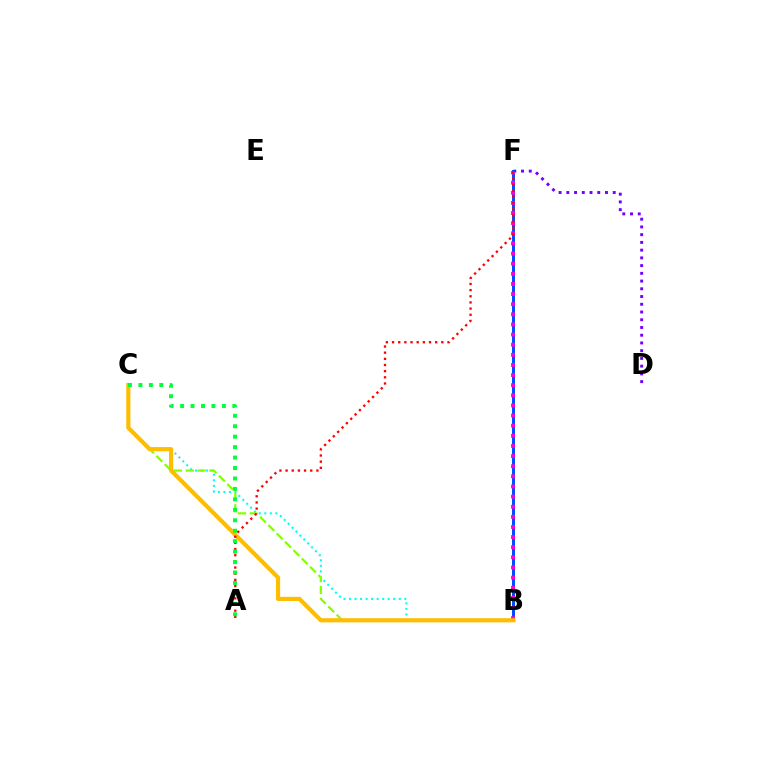{('D', 'F'): [{'color': '#7200ff', 'line_style': 'dotted', 'thickness': 2.1}], ('B', 'F'): [{'color': '#004bff', 'line_style': 'solid', 'thickness': 2.13}, {'color': '#ff00cf', 'line_style': 'dotted', 'thickness': 2.75}], ('B', 'C'): [{'color': '#00fff6', 'line_style': 'dotted', 'thickness': 1.5}, {'color': '#84ff00', 'line_style': 'dashed', 'thickness': 1.6}, {'color': '#ffbd00', 'line_style': 'solid', 'thickness': 3.0}], ('A', 'F'): [{'color': '#ff0000', 'line_style': 'dotted', 'thickness': 1.67}], ('A', 'C'): [{'color': '#00ff39', 'line_style': 'dotted', 'thickness': 2.84}]}